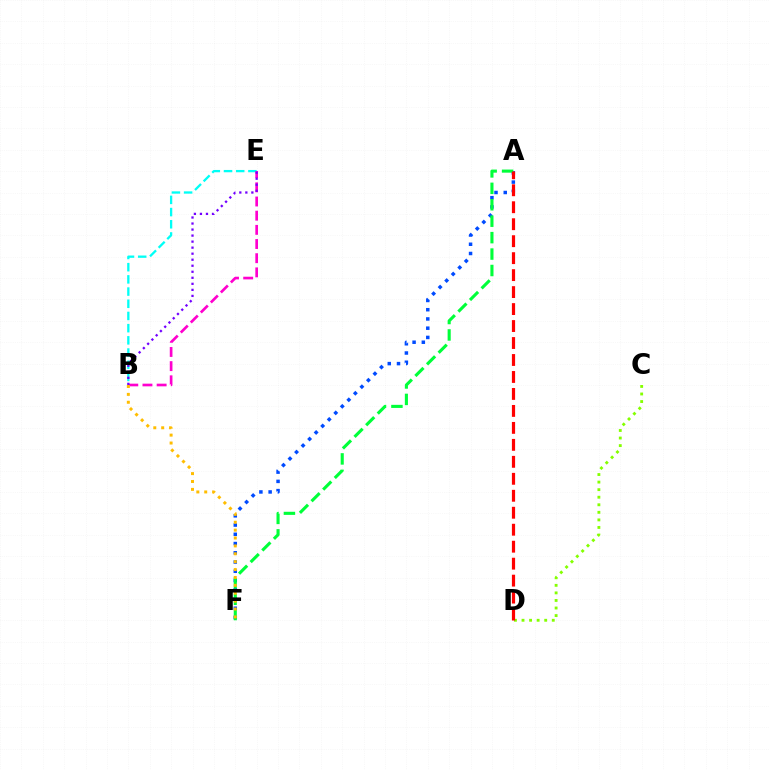{('B', 'E'): [{'color': '#00fff6', 'line_style': 'dashed', 'thickness': 1.66}, {'color': '#ff00cf', 'line_style': 'dashed', 'thickness': 1.93}, {'color': '#7200ff', 'line_style': 'dotted', 'thickness': 1.64}], ('C', 'D'): [{'color': '#84ff00', 'line_style': 'dotted', 'thickness': 2.05}], ('A', 'F'): [{'color': '#004bff', 'line_style': 'dotted', 'thickness': 2.51}, {'color': '#00ff39', 'line_style': 'dashed', 'thickness': 2.23}], ('A', 'D'): [{'color': '#ff0000', 'line_style': 'dashed', 'thickness': 2.31}], ('B', 'F'): [{'color': '#ffbd00', 'line_style': 'dotted', 'thickness': 2.14}]}